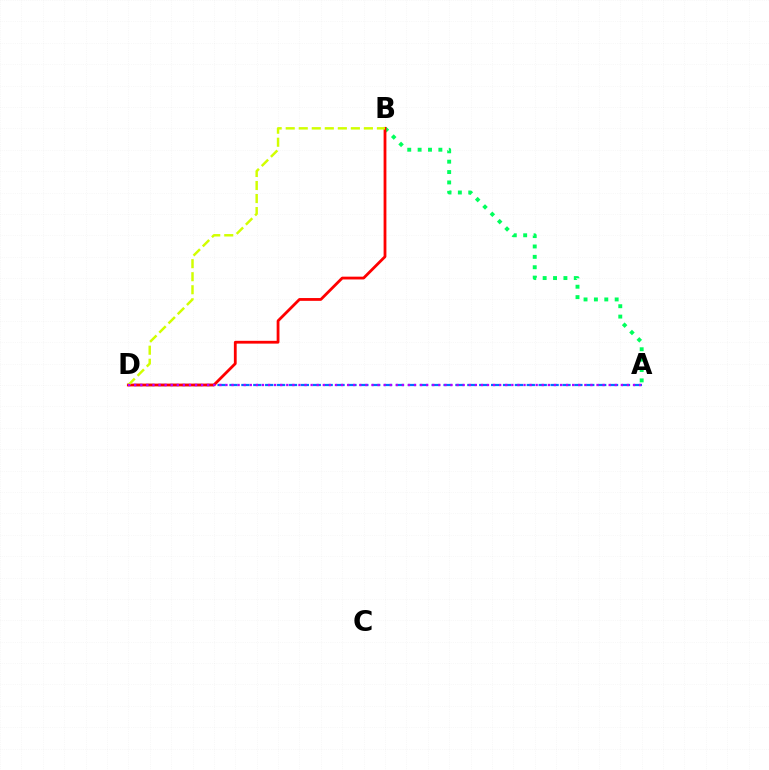{('A', 'B'): [{'color': '#00ff5c', 'line_style': 'dotted', 'thickness': 2.82}], ('A', 'D'): [{'color': '#0074ff', 'line_style': 'dashed', 'thickness': 1.62}, {'color': '#b900ff', 'line_style': 'dotted', 'thickness': 1.65}], ('B', 'D'): [{'color': '#ff0000', 'line_style': 'solid', 'thickness': 2.01}, {'color': '#d1ff00', 'line_style': 'dashed', 'thickness': 1.77}]}